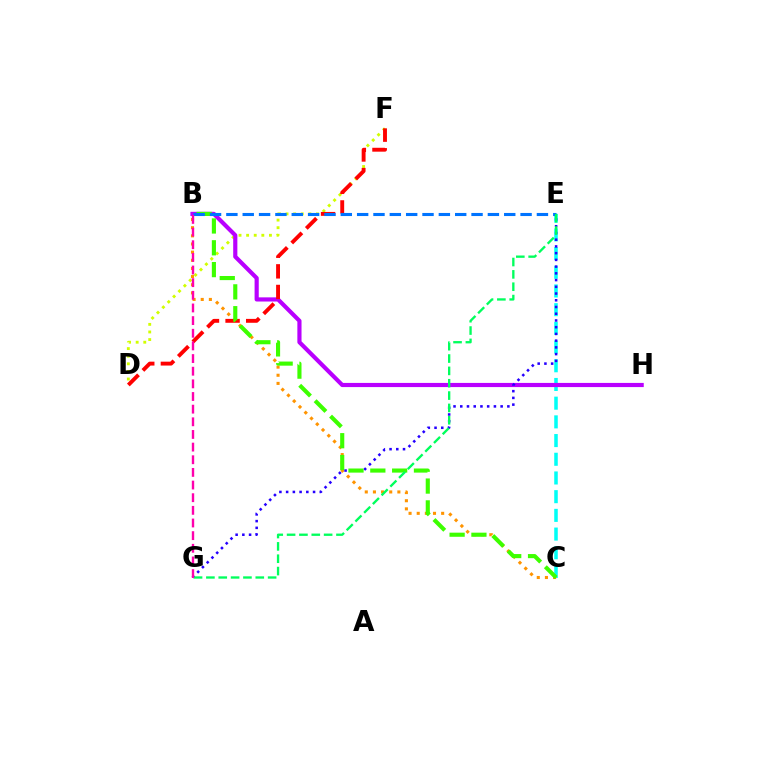{('D', 'F'): [{'color': '#d1ff00', 'line_style': 'dotted', 'thickness': 2.07}, {'color': '#ff0000', 'line_style': 'dashed', 'thickness': 2.8}], ('C', 'E'): [{'color': '#00fff6', 'line_style': 'dashed', 'thickness': 2.54}], ('B', 'C'): [{'color': '#ff9400', 'line_style': 'dotted', 'thickness': 2.21}, {'color': '#3dff00', 'line_style': 'dashed', 'thickness': 2.96}], ('B', 'H'): [{'color': '#b900ff', 'line_style': 'solid', 'thickness': 3.0}], ('E', 'G'): [{'color': '#2500ff', 'line_style': 'dotted', 'thickness': 1.83}, {'color': '#00ff5c', 'line_style': 'dashed', 'thickness': 1.68}], ('B', 'E'): [{'color': '#0074ff', 'line_style': 'dashed', 'thickness': 2.22}], ('B', 'G'): [{'color': '#ff00ac', 'line_style': 'dashed', 'thickness': 1.72}]}